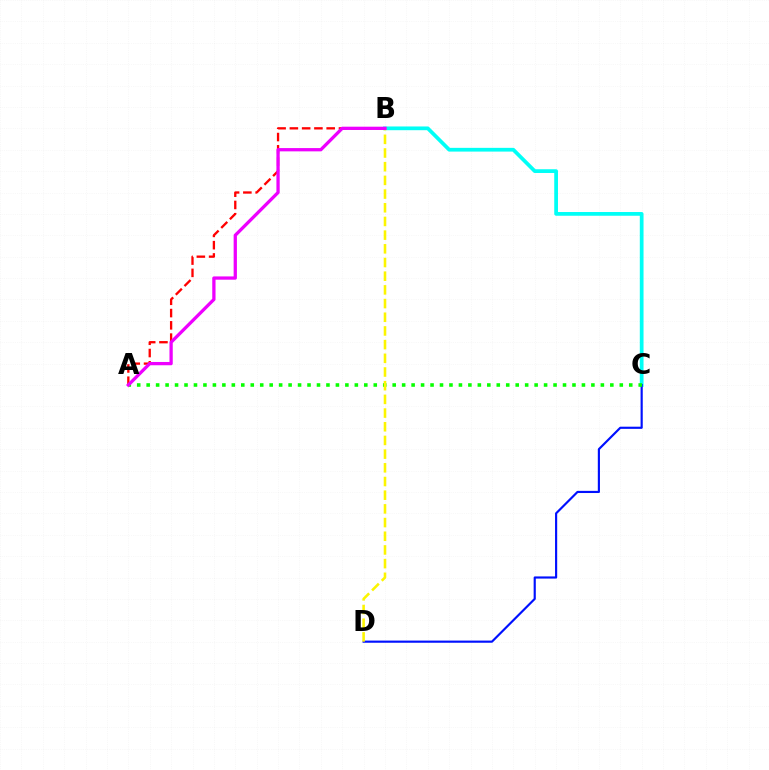{('B', 'C'): [{'color': '#00fff6', 'line_style': 'solid', 'thickness': 2.69}], ('C', 'D'): [{'color': '#0010ff', 'line_style': 'solid', 'thickness': 1.56}], ('A', 'C'): [{'color': '#08ff00', 'line_style': 'dotted', 'thickness': 2.57}], ('A', 'B'): [{'color': '#ff0000', 'line_style': 'dashed', 'thickness': 1.67}, {'color': '#ee00ff', 'line_style': 'solid', 'thickness': 2.36}], ('B', 'D'): [{'color': '#fcf500', 'line_style': 'dashed', 'thickness': 1.86}]}